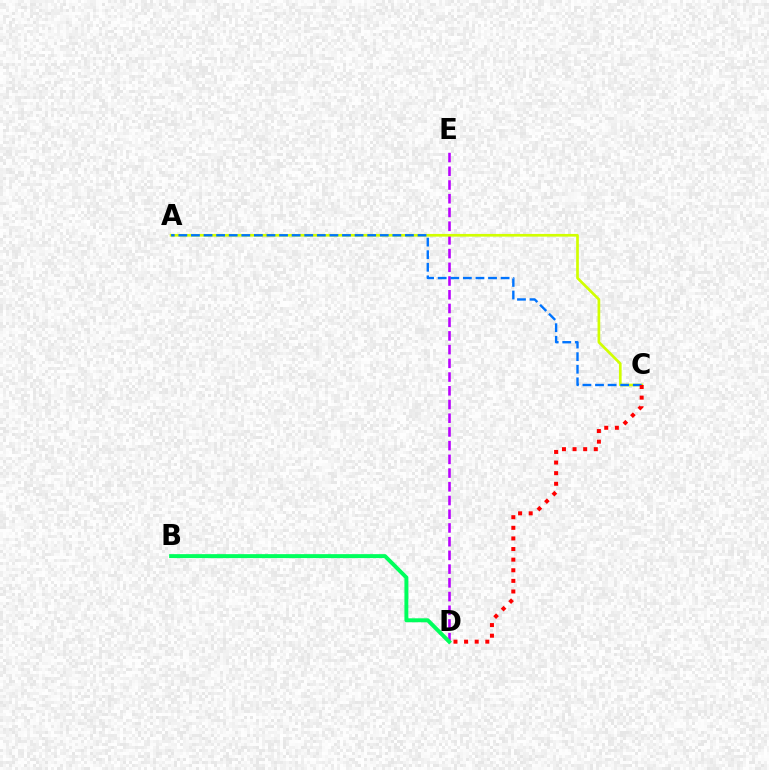{('D', 'E'): [{'color': '#b900ff', 'line_style': 'dashed', 'thickness': 1.86}], ('A', 'C'): [{'color': '#d1ff00', 'line_style': 'solid', 'thickness': 1.94}, {'color': '#0074ff', 'line_style': 'dashed', 'thickness': 1.71}], ('B', 'D'): [{'color': '#00ff5c', 'line_style': 'solid', 'thickness': 2.84}], ('C', 'D'): [{'color': '#ff0000', 'line_style': 'dotted', 'thickness': 2.88}]}